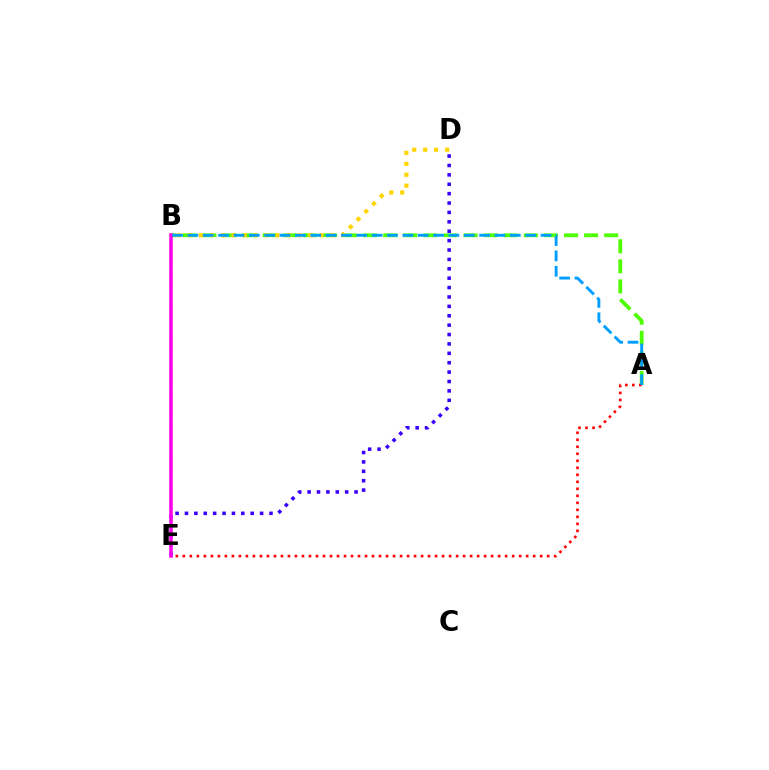{('A', 'B'): [{'color': '#4fff00', 'line_style': 'dashed', 'thickness': 2.73}, {'color': '#009eff', 'line_style': 'dashed', 'thickness': 2.09}], ('D', 'E'): [{'color': '#3700ff', 'line_style': 'dotted', 'thickness': 2.55}], ('B', 'E'): [{'color': '#00ff86', 'line_style': 'dotted', 'thickness': 1.72}, {'color': '#ff00ed', 'line_style': 'solid', 'thickness': 2.53}], ('A', 'E'): [{'color': '#ff0000', 'line_style': 'dotted', 'thickness': 1.9}], ('B', 'D'): [{'color': '#ffd500', 'line_style': 'dotted', 'thickness': 2.98}]}